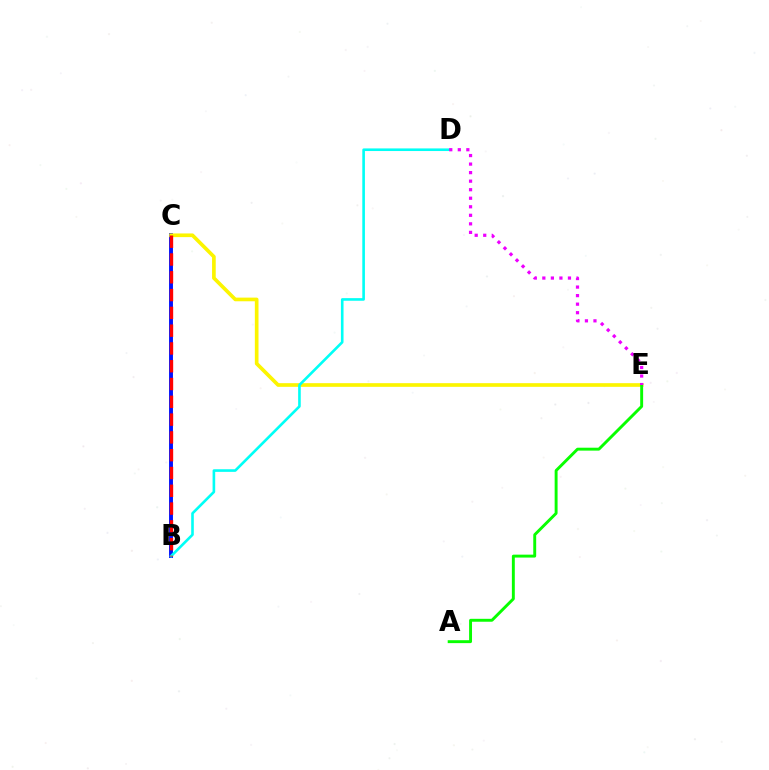{('B', 'C'): [{'color': '#0010ff', 'line_style': 'solid', 'thickness': 2.81}, {'color': '#ff0000', 'line_style': 'dashed', 'thickness': 2.42}], ('C', 'E'): [{'color': '#fcf500', 'line_style': 'solid', 'thickness': 2.64}], ('B', 'D'): [{'color': '#00fff6', 'line_style': 'solid', 'thickness': 1.89}], ('A', 'E'): [{'color': '#08ff00', 'line_style': 'solid', 'thickness': 2.1}], ('D', 'E'): [{'color': '#ee00ff', 'line_style': 'dotted', 'thickness': 2.32}]}